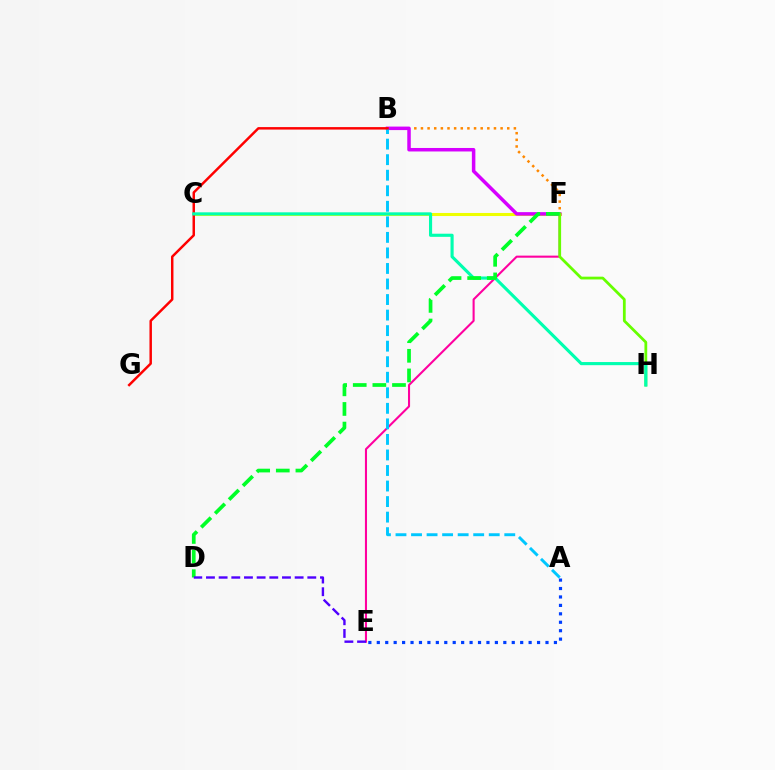{('B', 'F'): [{'color': '#ff8800', 'line_style': 'dotted', 'thickness': 1.8}, {'color': '#d600ff', 'line_style': 'solid', 'thickness': 2.52}], ('C', 'F'): [{'color': '#eeff00', 'line_style': 'solid', 'thickness': 2.2}], ('E', 'F'): [{'color': '#ff00a0', 'line_style': 'solid', 'thickness': 1.51}], ('A', 'B'): [{'color': '#00c7ff', 'line_style': 'dashed', 'thickness': 2.11}], ('A', 'E'): [{'color': '#003fff', 'line_style': 'dotted', 'thickness': 2.29}], ('B', 'G'): [{'color': '#ff0000', 'line_style': 'solid', 'thickness': 1.78}], ('F', 'H'): [{'color': '#66ff00', 'line_style': 'solid', 'thickness': 1.99}], ('C', 'H'): [{'color': '#00ffaf', 'line_style': 'solid', 'thickness': 2.25}], ('D', 'F'): [{'color': '#00ff27', 'line_style': 'dashed', 'thickness': 2.67}], ('D', 'E'): [{'color': '#4f00ff', 'line_style': 'dashed', 'thickness': 1.72}]}